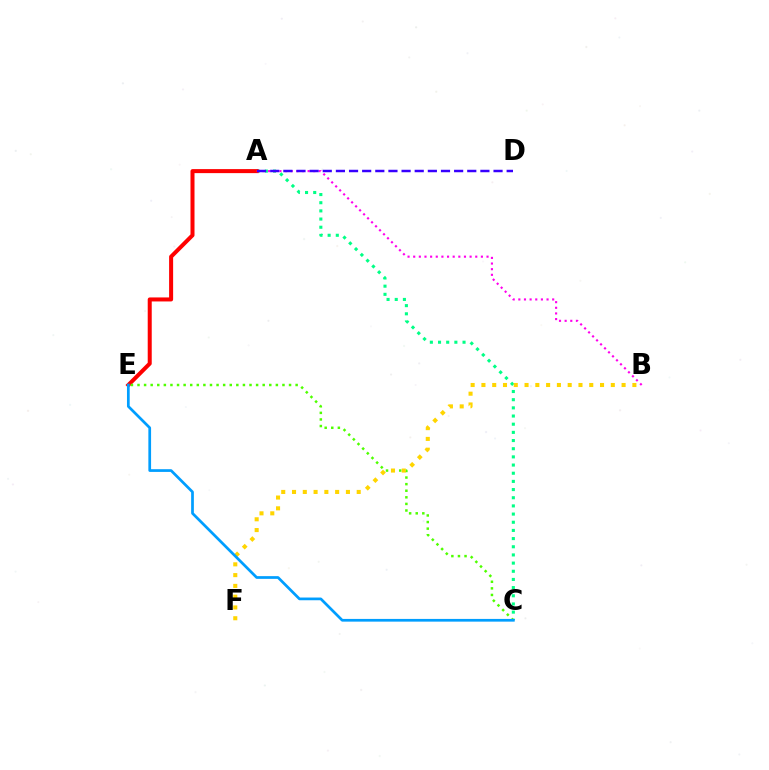{('A', 'C'): [{'color': '#00ff86', 'line_style': 'dotted', 'thickness': 2.22}], ('A', 'E'): [{'color': '#ff0000', 'line_style': 'solid', 'thickness': 2.89}], ('C', 'E'): [{'color': '#4fff00', 'line_style': 'dotted', 'thickness': 1.79}, {'color': '#009eff', 'line_style': 'solid', 'thickness': 1.96}], ('A', 'B'): [{'color': '#ff00ed', 'line_style': 'dotted', 'thickness': 1.53}], ('B', 'F'): [{'color': '#ffd500', 'line_style': 'dotted', 'thickness': 2.93}], ('A', 'D'): [{'color': '#3700ff', 'line_style': 'dashed', 'thickness': 1.78}]}